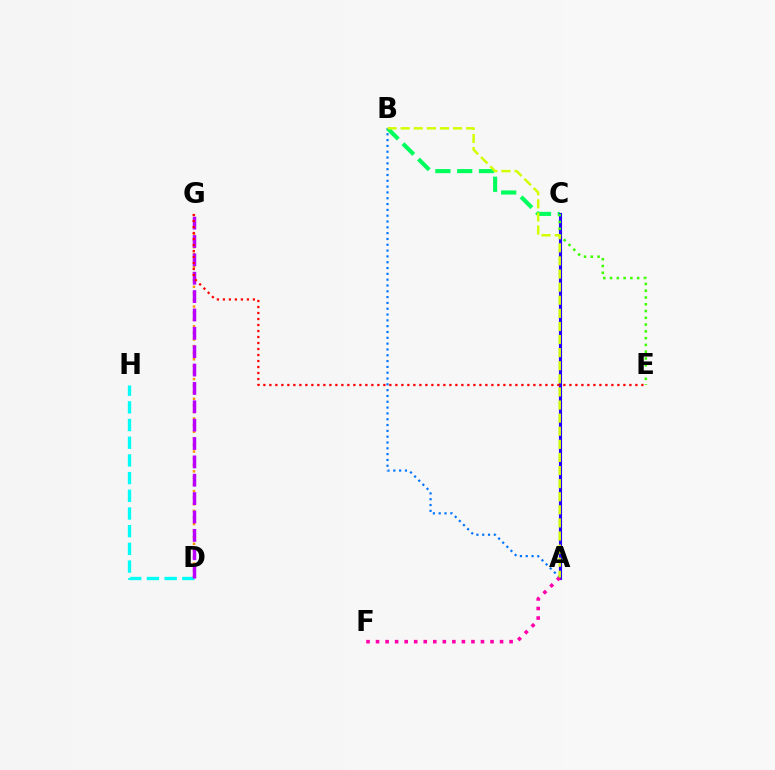{('B', 'C'): [{'color': '#00ff5c', 'line_style': 'dashed', 'thickness': 2.96}], ('A', 'C'): [{'color': '#2500ff', 'line_style': 'solid', 'thickness': 2.25}], ('C', 'E'): [{'color': '#3dff00', 'line_style': 'dotted', 'thickness': 1.84}], ('A', 'B'): [{'color': '#0074ff', 'line_style': 'dotted', 'thickness': 1.58}, {'color': '#d1ff00', 'line_style': 'dashed', 'thickness': 1.78}], ('A', 'F'): [{'color': '#ff00ac', 'line_style': 'dotted', 'thickness': 2.59}], ('D', 'H'): [{'color': '#00fff6', 'line_style': 'dashed', 'thickness': 2.4}], ('D', 'G'): [{'color': '#ff9400', 'line_style': 'dotted', 'thickness': 1.79}, {'color': '#b900ff', 'line_style': 'dashed', 'thickness': 2.5}], ('E', 'G'): [{'color': '#ff0000', 'line_style': 'dotted', 'thickness': 1.63}]}